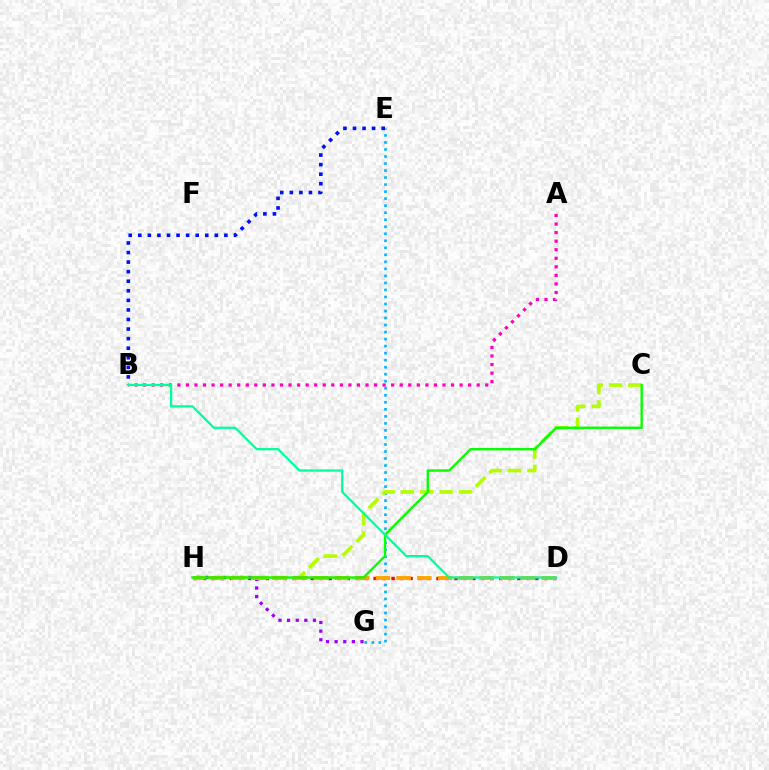{('E', 'G'): [{'color': '#00b5ff', 'line_style': 'dotted', 'thickness': 1.91}], ('D', 'H'): [{'color': '#ff0000', 'line_style': 'dotted', 'thickness': 2.44}, {'color': '#ffa500', 'line_style': 'dashed', 'thickness': 2.82}], ('C', 'H'): [{'color': '#b3ff00', 'line_style': 'dashed', 'thickness': 2.63}, {'color': '#08ff00', 'line_style': 'solid', 'thickness': 1.73}], ('B', 'E'): [{'color': '#0010ff', 'line_style': 'dotted', 'thickness': 2.6}], ('A', 'B'): [{'color': '#ff00bd', 'line_style': 'dotted', 'thickness': 2.32}], ('G', 'H'): [{'color': '#9b00ff', 'line_style': 'dotted', 'thickness': 2.34}], ('B', 'D'): [{'color': '#00ff9d', 'line_style': 'solid', 'thickness': 1.63}]}